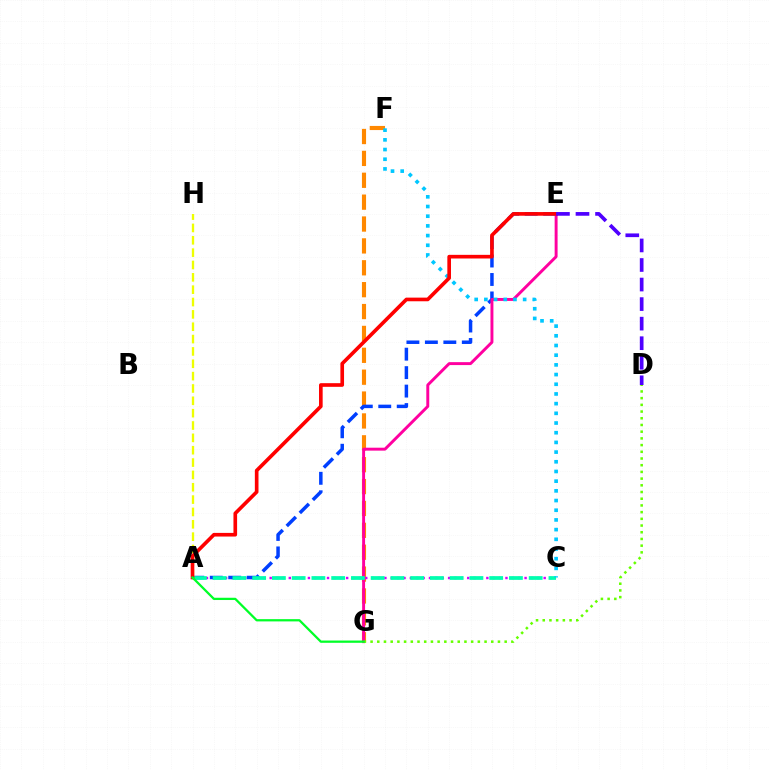{('F', 'G'): [{'color': '#ff8800', 'line_style': 'dashed', 'thickness': 2.97}], ('A', 'C'): [{'color': '#d600ff', 'line_style': 'dotted', 'thickness': 1.73}, {'color': '#00ffaf', 'line_style': 'dashed', 'thickness': 2.68}], ('A', 'E'): [{'color': '#003fff', 'line_style': 'dashed', 'thickness': 2.51}, {'color': '#ff0000', 'line_style': 'solid', 'thickness': 2.63}], ('A', 'H'): [{'color': '#eeff00', 'line_style': 'dashed', 'thickness': 1.68}], ('E', 'G'): [{'color': '#ff00a0', 'line_style': 'solid', 'thickness': 2.11}], ('D', 'G'): [{'color': '#66ff00', 'line_style': 'dotted', 'thickness': 1.82}], ('C', 'F'): [{'color': '#00c7ff', 'line_style': 'dotted', 'thickness': 2.63}], ('D', 'E'): [{'color': '#4f00ff', 'line_style': 'dashed', 'thickness': 2.66}], ('A', 'G'): [{'color': '#00ff27', 'line_style': 'solid', 'thickness': 1.63}]}